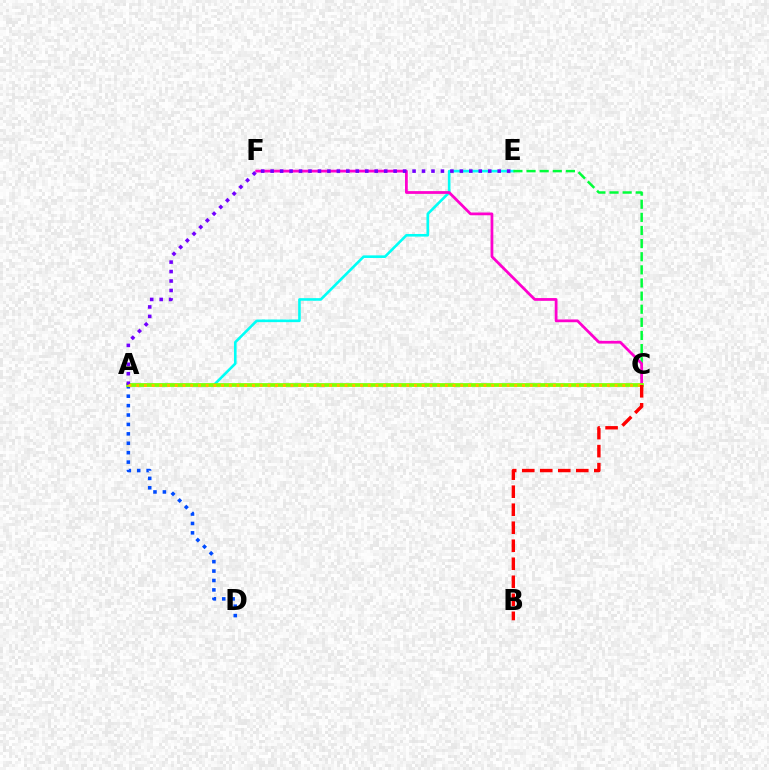{('A', 'E'): [{'color': '#00fff6', 'line_style': 'solid', 'thickness': 1.88}, {'color': '#7200ff', 'line_style': 'dotted', 'thickness': 2.57}], ('C', 'E'): [{'color': '#00ff39', 'line_style': 'dashed', 'thickness': 1.78}], ('A', 'D'): [{'color': '#004bff', 'line_style': 'dotted', 'thickness': 2.56}], ('C', 'F'): [{'color': '#ff00cf', 'line_style': 'solid', 'thickness': 1.99}], ('A', 'C'): [{'color': '#84ff00', 'line_style': 'solid', 'thickness': 2.71}, {'color': '#ffbd00', 'line_style': 'dotted', 'thickness': 2.1}], ('B', 'C'): [{'color': '#ff0000', 'line_style': 'dashed', 'thickness': 2.45}]}